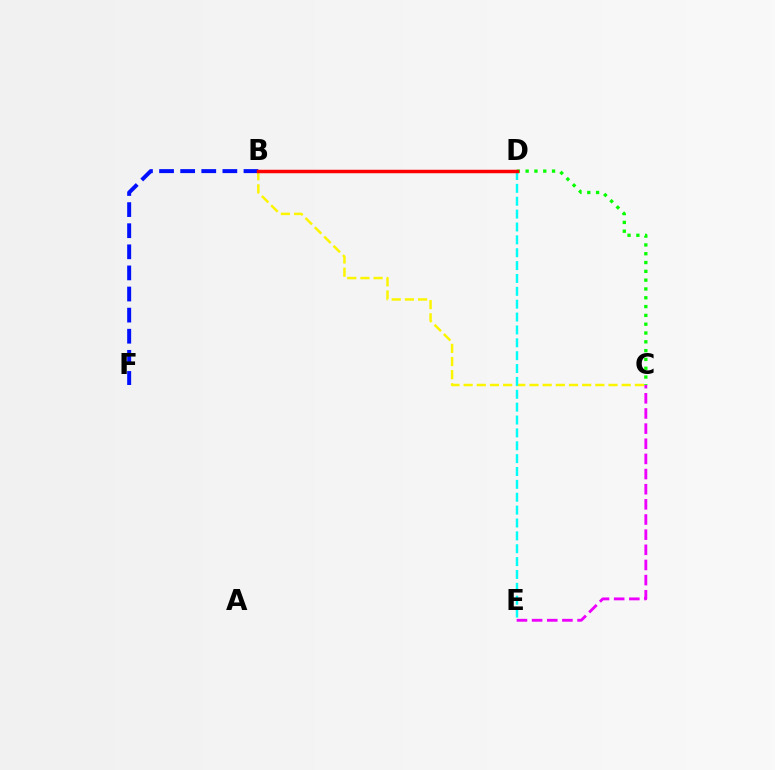{('B', 'F'): [{'color': '#0010ff', 'line_style': 'dashed', 'thickness': 2.87}], ('B', 'C'): [{'color': '#fcf500', 'line_style': 'dashed', 'thickness': 1.79}], ('C', 'D'): [{'color': '#08ff00', 'line_style': 'dotted', 'thickness': 2.39}], ('D', 'E'): [{'color': '#00fff6', 'line_style': 'dashed', 'thickness': 1.75}], ('C', 'E'): [{'color': '#ee00ff', 'line_style': 'dashed', 'thickness': 2.06}], ('B', 'D'): [{'color': '#ff0000', 'line_style': 'solid', 'thickness': 2.51}]}